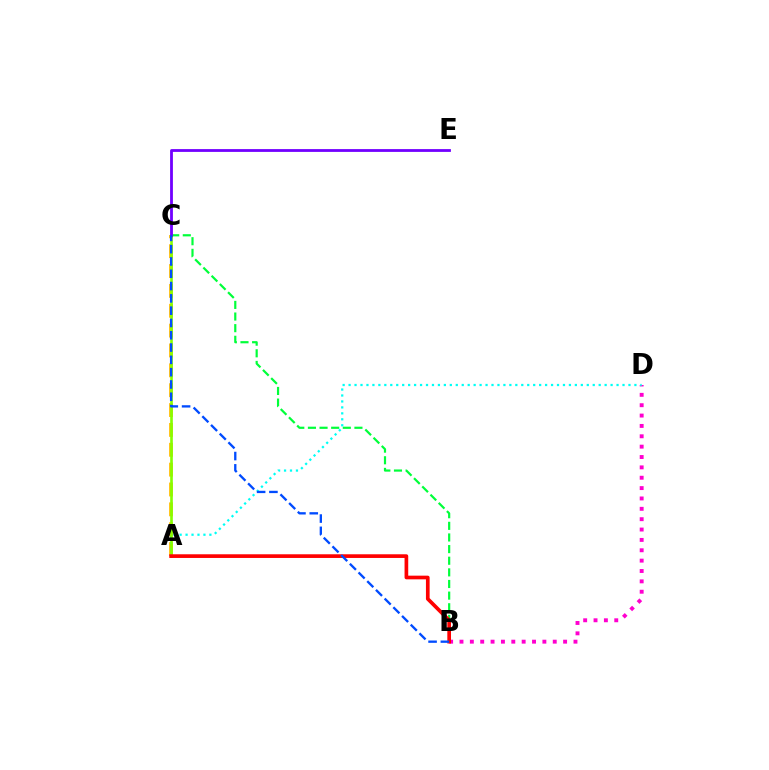{('B', 'D'): [{'color': '#ff00cf', 'line_style': 'dotted', 'thickness': 2.82}], ('A', 'C'): [{'color': '#ffbd00', 'line_style': 'dashed', 'thickness': 2.7}, {'color': '#84ff00', 'line_style': 'solid', 'thickness': 1.9}], ('A', 'D'): [{'color': '#00fff6', 'line_style': 'dotted', 'thickness': 1.62}], ('B', 'C'): [{'color': '#00ff39', 'line_style': 'dashed', 'thickness': 1.58}, {'color': '#004bff', 'line_style': 'dashed', 'thickness': 1.67}], ('C', 'E'): [{'color': '#7200ff', 'line_style': 'solid', 'thickness': 2.02}], ('A', 'B'): [{'color': '#ff0000', 'line_style': 'solid', 'thickness': 2.65}]}